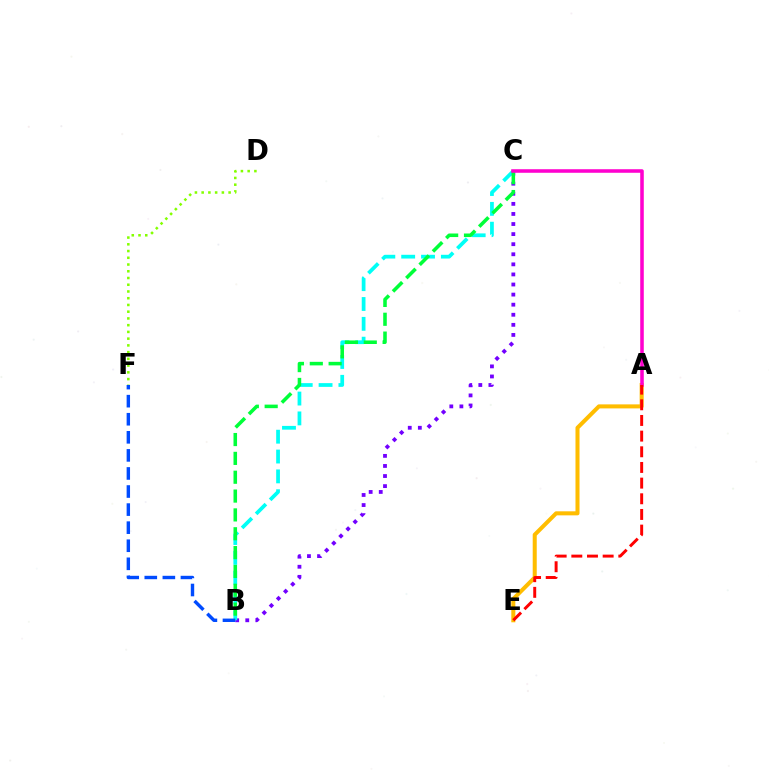{('A', 'E'): [{'color': '#ffbd00', 'line_style': 'solid', 'thickness': 2.9}, {'color': '#ff0000', 'line_style': 'dashed', 'thickness': 2.13}], ('B', 'C'): [{'color': '#7200ff', 'line_style': 'dotted', 'thickness': 2.74}, {'color': '#00fff6', 'line_style': 'dashed', 'thickness': 2.7}, {'color': '#00ff39', 'line_style': 'dashed', 'thickness': 2.56}], ('D', 'F'): [{'color': '#84ff00', 'line_style': 'dotted', 'thickness': 1.83}], ('A', 'C'): [{'color': '#ff00cf', 'line_style': 'solid', 'thickness': 2.56}], ('B', 'F'): [{'color': '#004bff', 'line_style': 'dashed', 'thickness': 2.46}]}